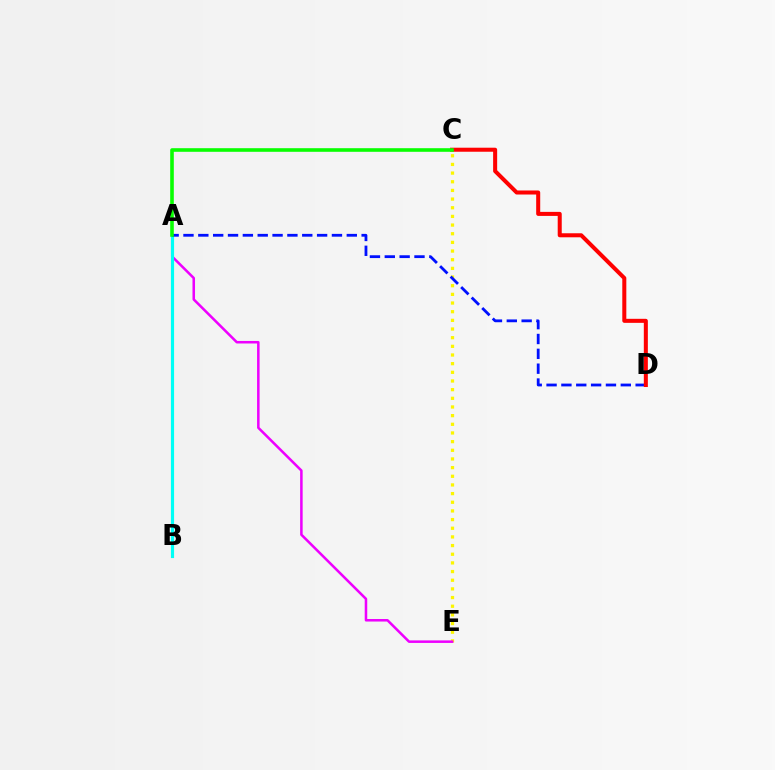{('C', 'E'): [{'color': '#fcf500', 'line_style': 'dotted', 'thickness': 2.35}], ('A', 'E'): [{'color': '#ee00ff', 'line_style': 'solid', 'thickness': 1.82}], ('A', 'B'): [{'color': '#00fff6', 'line_style': 'solid', 'thickness': 2.27}], ('A', 'D'): [{'color': '#0010ff', 'line_style': 'dashed', 'thickness': 2.02}], ('C', 'D'): [{'color': '#ff0000', 'line_style': 'solid', 'thickness': 2.9}], ('A', 'C'): [{'color': '#08ff00', 'line_style': 'solid', 'thickness': 2.59}]}